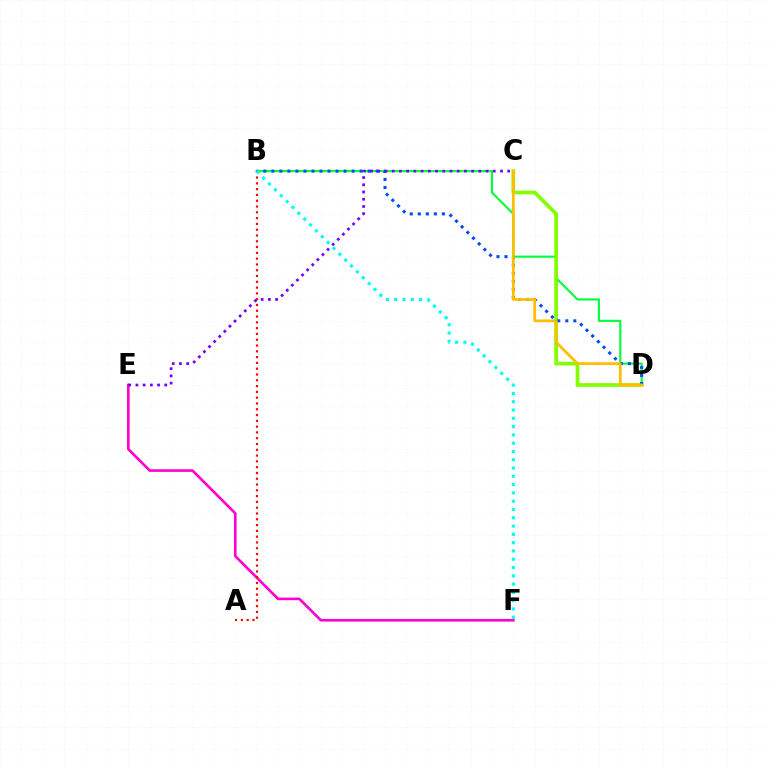{('B', 'D'): [{'color': '#00ff39', 'line_style': 'solid', 'thickness': 1.52}, {'color': '#004bff', 'line_style': 'dotted', 'thickness': 2.18}], ('C', 'D'): [{'color': '#84ff00', 'line_style': 'solid', 'thickness': 2.69}, {'color': '#ffbd00', 'line_style': 'solid', 'thickness': 1.98}], ('E', 'F'): [{'color': '#ff00cf', 'line_style': 'solid', 'thickness': 1.89}], ('A', 'B'): [{'color': '#ff0000', 'line_style': 'dotted', 'thickness': 1.57}], ('C', 'E'): [{'color': '#7200ff', 'line_style': 'dotted', 'thickness': 1.96}], ('B', 'F'): [{'color': '#00fff6', 'line_style': 'dotted', 'thickness': 2.25}]}